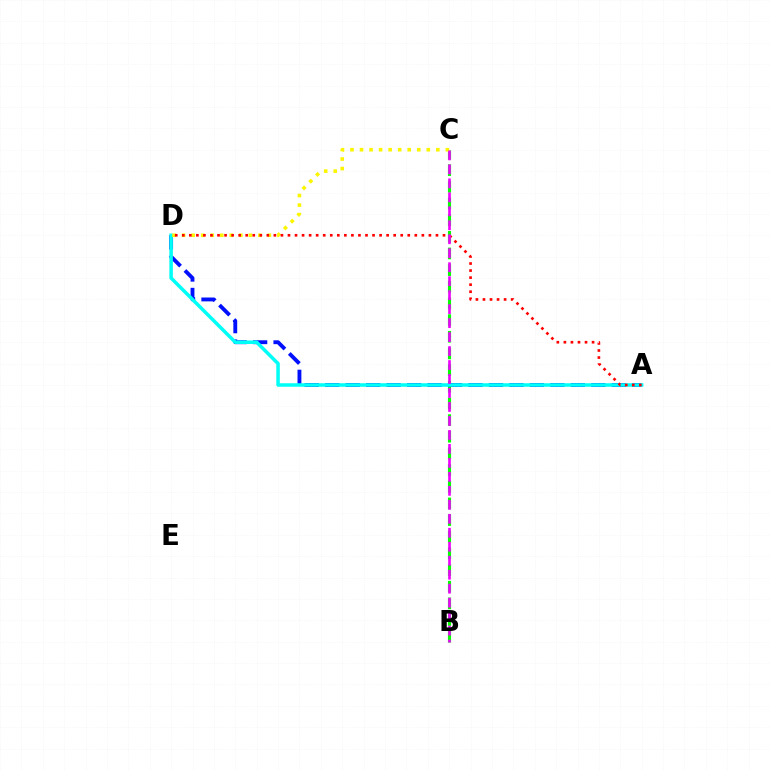{('B', 'C'): [{'color': '#08ff00', 'line_style': 'dashed', 'thickness': 2.26}, {'color': '#ee00ff', 'line_style': 'dashed', 'thickness': 1.9}], ('A', 'D'): [{'color': '#0010ff', 'line_style': 'dashed', 'thickness': 2.78}, {'color': '#00fff6', 'line_style': 'solid', 'thickness': 2.53}, {'color': '#ff0000', 'line_style': 'dotted', 'thickness': 1.91}], ('C', 'D'): [{'color': '#fcf500', 'line_style': 'dotted', 'thickness': 2.59}]}